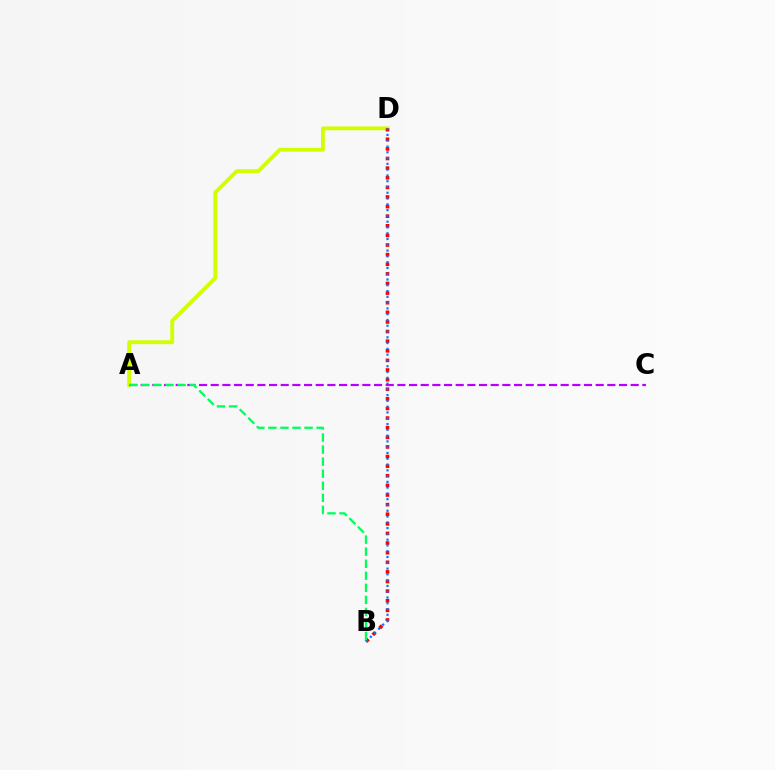{('A', 'D'): [{'color': '#d1ff00', 'line_style': 'solid', 'thickness': 2.78}], ('B', 'D'): [{'color': '#ff0000', 'line_style': 'dotted', 'thickness': 2.61}, {'color': '#0074ff', 'line_style': 'dotted', 'thickness': 1.57}], ('A', 'C'): [{'color': '#b900ff', 'line_style': 'dashed', 'thickness': 1.58}], ('A', 'B'): [{'color': '#00ff5c', 'line_style': 'dashed', 'thickness': 1.64}]}